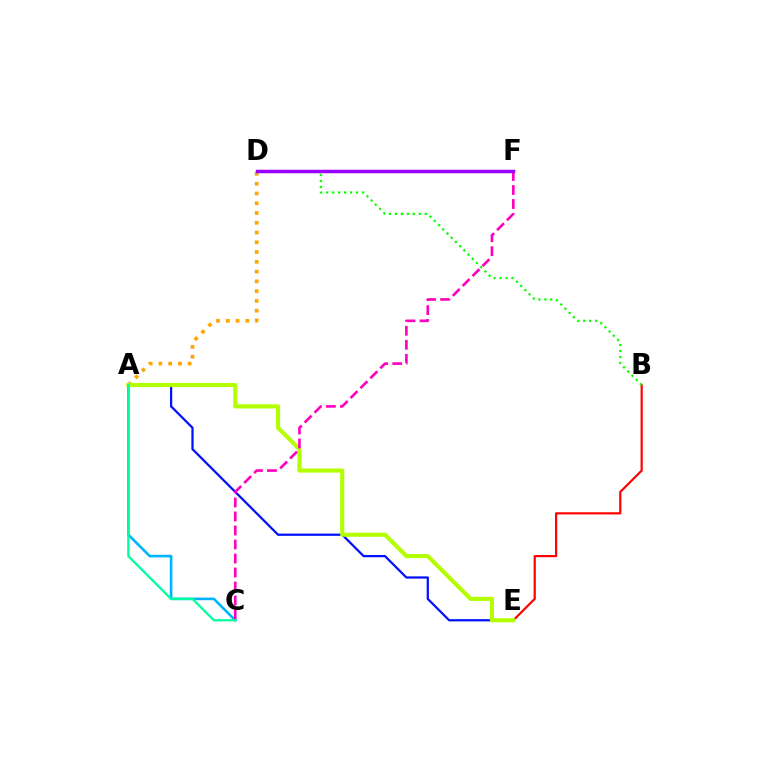{('A', 'E'): [{'color': '#0010ff', 'line_style': 'solid', 'thickness': 1.61}, {'color': '#b3ff00', 'line_style': 'solid', 'thickness': 2.97}], ('B', 'E'): [{'color': '#ff0000', 'line_style': 'solid', 'thickness': 1.57}], ('A', 'D'): [{'color': '#ffa500', 'line_style': 'dotted', 'thickness': 2.65}], ('A', 'C'): [{'color': '#00b5ff', 'line_style': 'solid', 'thickness': 1.89}, {'color': '#00ff9d', 'line_style': 'solid', 'thickness': 1.64}], ('C', 'F'): [{'color': '#ff00bd', 'line_style': 'dashed', 'thickness': 1.9}], ('B', 'D'): [{'color': '#08ff00', 'line_style': 'dotted', 'thickness': 1.62}], ('D', 'F'): [{'color': '#9b00ff', 'line_style': 'solid', 'thickness': 2.52}]}